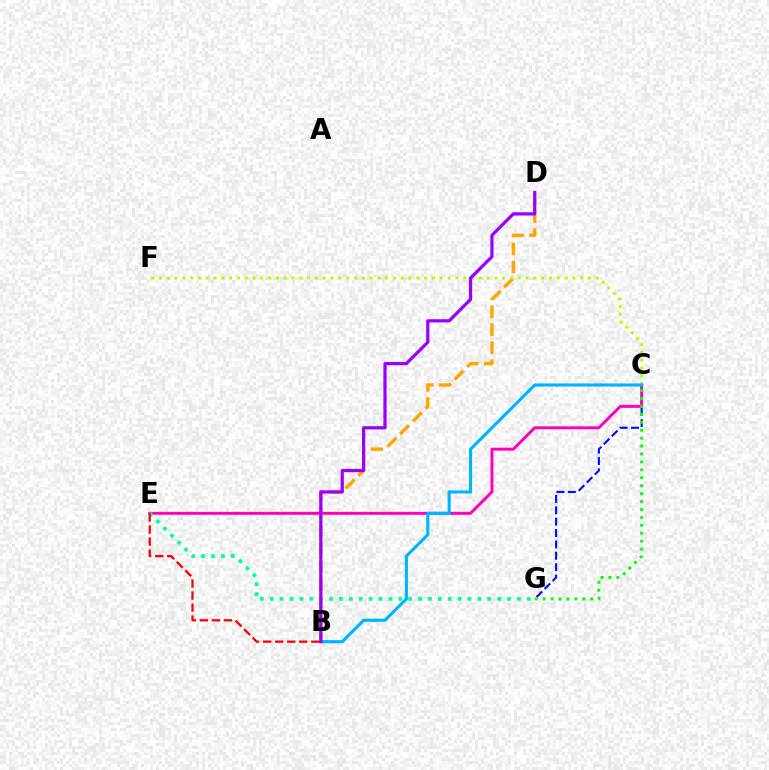{('C', 'G'): [{'color': '#0010ff', 'line_style': 'dashed', 'thickness': 1.54}, {'color': '#08ff00', 'line_style': 'dotted', 'thickness': 2.15}], ('C', 'E'): [{'color': '#ff00bd', 'line_style': 'solid', 'thickness': 2.13}], ('E', 'G'): [{'color': '#00ff9d', 'line_style': 'dotted', 'thickness': 2.69}], ('B', 'D'): [{'color': '#ffa500', 'line_style': 'dashed', 'thickness': 2.43}, {'color': '#9b00ff', 'line_style': 'solid', 'thickness': 2.32}], ('C', 'F'): [{'color': '#b3ff00', 'line_style': 'dotted', 'thickness': 2.12}], ('B', 'C'): [{'color': '#00b5ff', 'line_style': 'solid', 'thickness': 2.23}], ('B', 'E'): [{'color': '#ff0000', 'line_style': 'dashed', 'thickness': 1.63}]}